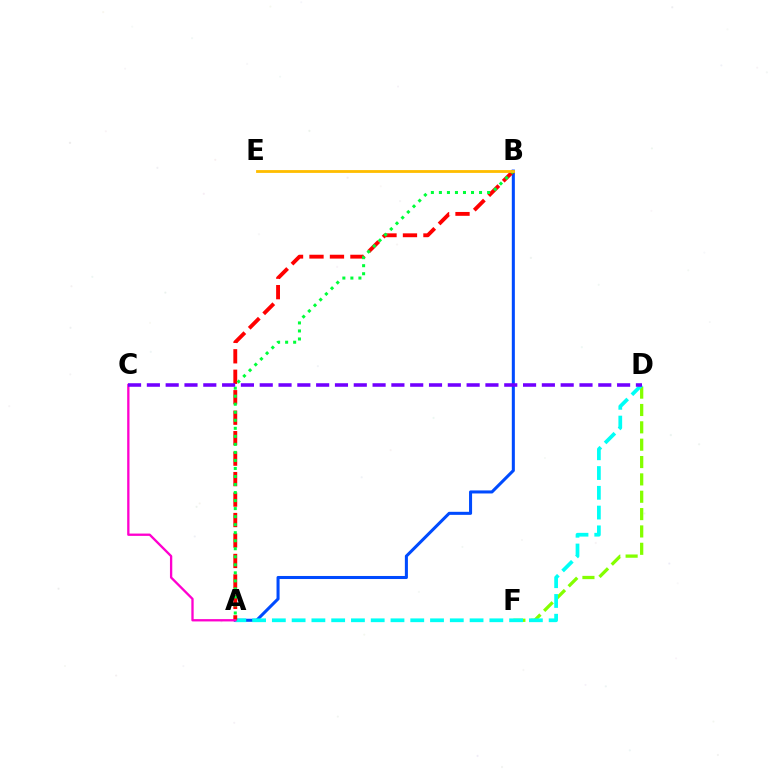{('A', 'B'): [{'color': '#004bff', 'line_style': 'solid', 'thickness': 2.19}, {'color': '#ff0000', 'line_style': 'dashed', 'thickness': 2.78}, {'color': '#00ff39', 'line_style': 'dotted', 'thickness': 2.18}], ('D', 'F'): [{'color': '#84ff00', 'line_style': 'dashed', 'thickness': 2.36}], ('A', 'D'): [{'color': '#00fff6', 'line_style': 'dashed', 'thickness': 2.69}], ('A', 'C'): [{'color': '#ff00cf', 'line_style': 'solid', 'thickness': 1.67}], ('B', 'E'): [{'color': '#ffbd00', 'line_style': 'solid', 'thickness': 2.02}], ('C', 'D'): [{'color': '#7200ff', 'line_style': 'dashed', 'thickness': 2.56}]}